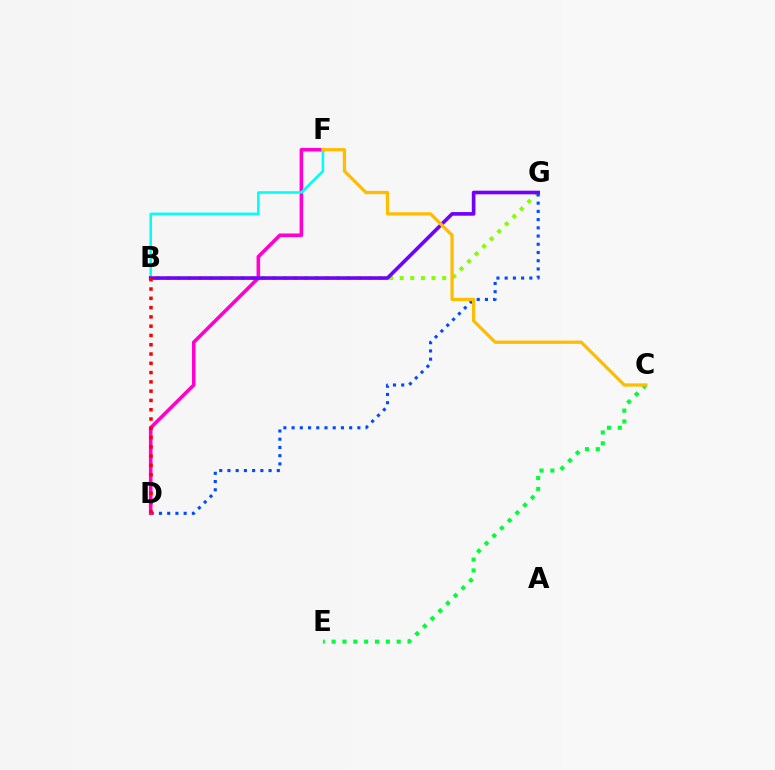{('B', 'G'): [{'color': '#84ff00', 'line_style': 'dotted', 'thickness': 2.88}, {'color': '#7200ff', 'line_style': 'solid', 'thickness': 2.61}], ('D', 'G'): [{'color': '#004bff', 'line_style': 'dotted', 'thickness': 2.23}], ('D', 'F'): [{'color': '#ff00cf', 'line_style': 'solid', 'thickness': 2.58}], ('B', 'F'): [{'color': '#00fff6', 'line_style': 'solid', 'thickness': 1.86}], ('C', 'E'): [{'color': '#00ff39', 'line_style': 'dotted', 'thickness': 2.95}], ('C', 'F'): [{'color': '#ffbd00', 'line_style': 'solid', 'thickness': 2.36}], ('B', 'D'): [{'color': '#ff0000', 'line_style': 'dotted', 'thickness': 2.52}]}